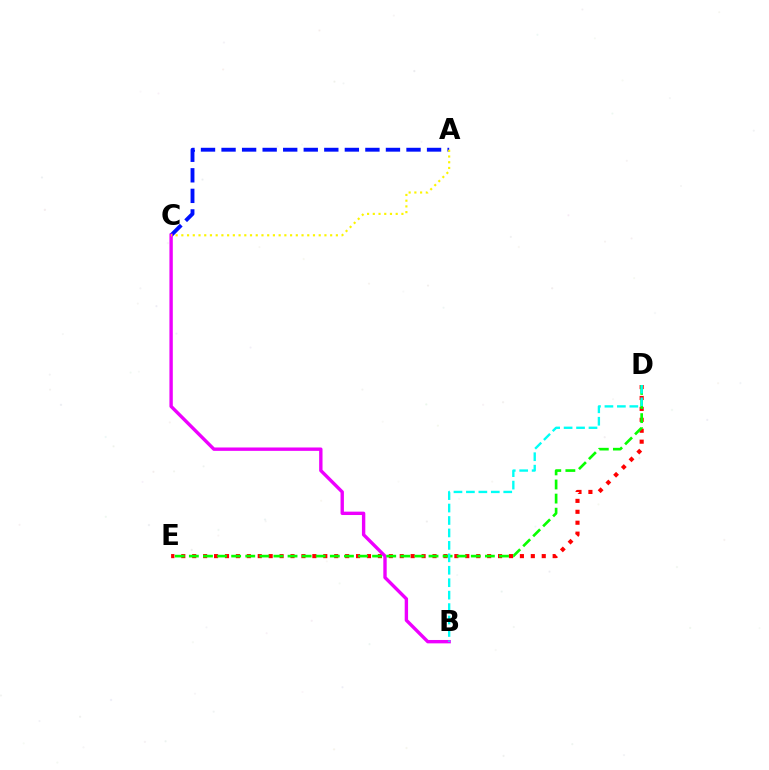{('A', 'C'): [{'color': '#0010ff', 'line_style': 'dashed', 'thickness': 2.79}, {'color': '#fcf500', 'line_style': 'dotted', 'thickness': 1.56}], ('D', 'E'): [{'color': '#ff0000', 'line_style': 'dotted', 'thickness': 2.97}, {'color': '#08ff00', 'line_style': 'dashed', 'thickness': 1.92}], ('B', 'C'): [{'color': '#ee00ff', 'line_style': 'solid', 'thickness': 2.43}], ('B', 'D'): [{'color': '#00fff6', 'line_style': 'dashed', 'thickness': 1.69}]}